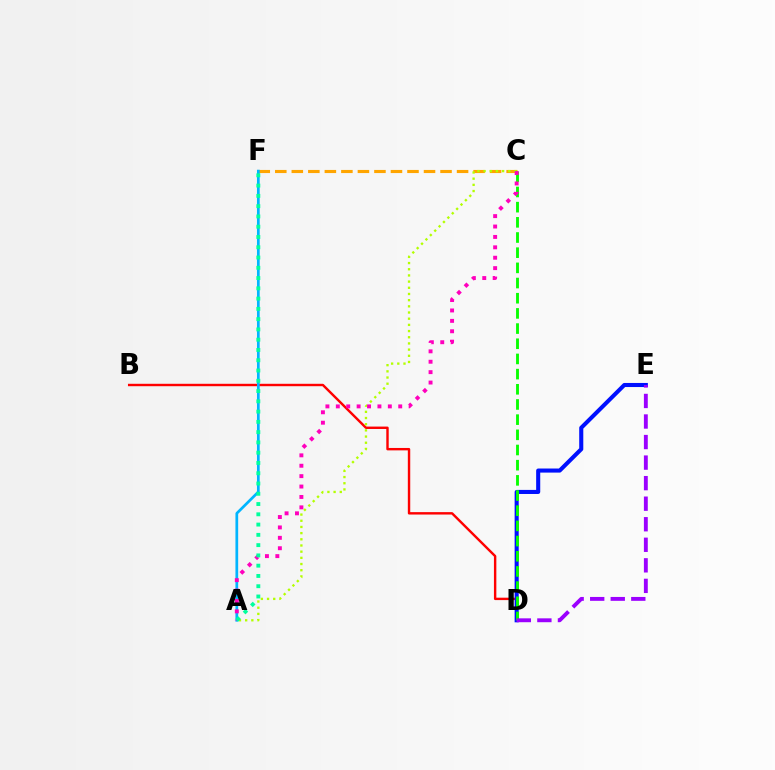{('B', 'D'): [{'color': '#ff0000', 'line_style': 'solid', 'thickness': 1.74}], ('C', 'F'): [{'color': '#ffa500', 'line_style': 'dashed', 'thickness': 2.24}], ('D', 'E'): [{'color': '#0010ff', 'line_style': 'solid', 'thickness': 2.94}, {'color': '#9b00ff', 'line_style': 'dashed', 'thickness': 2.79}], ('A', 'C'): [{'color': '#b3ff00', 'line_style': 'dotted', 'thickness': 1.68}, {'color': '#ff00bd', 'line_style': 'dotted', 'thickness': 2.83}], ('A', 'F'): [{'color': '#00b5ff', 'line_style': 'solid', 'thickness': 1.96}, {'color': '#00ff9d', 'line_style': 'dotted', 'thickness': 2.79}], ('C', 'D'): [{'color': '#08ff00', 'line_style': 'dashed', 'thickness': 2.06}]}